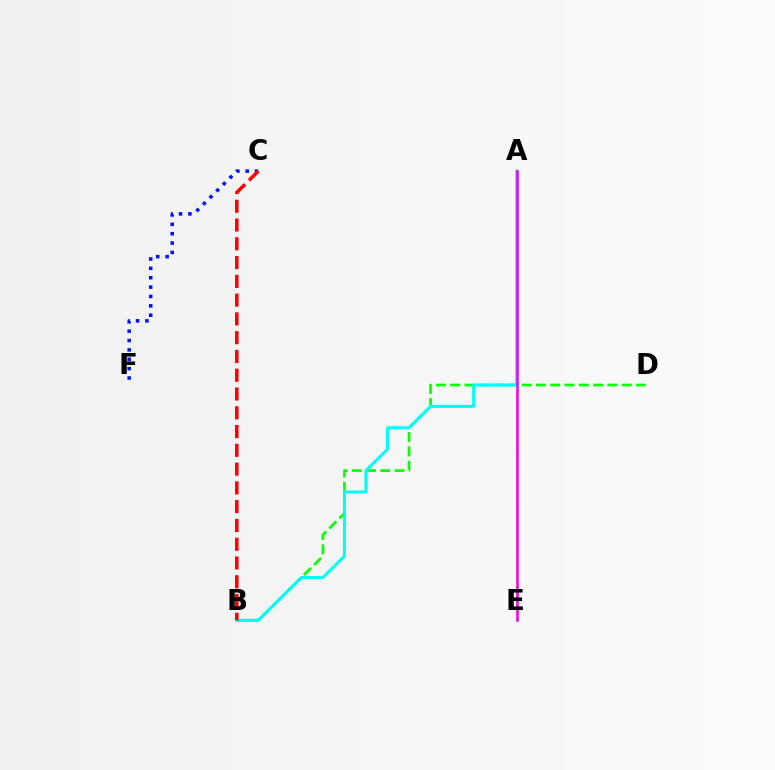{('A', 'E'): [{'color': '#fcf500', 'line_style': 'dotted', 'thickness': 2.2}, {'color': '#ee00ff', 'line_style': 'solid', 'thickness': 1.83}], ('C', 'F'): [{'color': '#0010ff', 'line_style': 'dotted', 'thickness': 2.55}], ('B', 'D'): [{'color': '#08ff00', 'line_style': 'dashed', 'thickness': 1.94}], ('A', 'B'): [{'color': '#00fff6', 'line_style': 'solid', 'thickness': 2.17}], ('B', 'C'): [{'color': '#ff0000', 'line_style': 'dashed', 'thickness': 2.55}]}